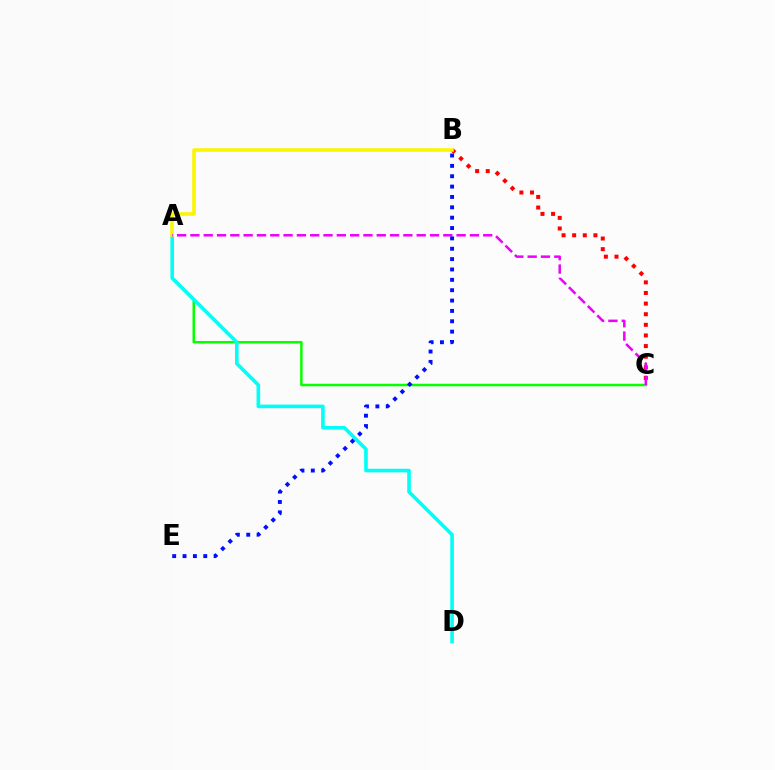{('B', 'C'): [{'color': '#ff0000', 'line_style': 'dotted', 'thickness': 2.88}], ('A', 'C'): [{'color': '#08ff00', 'line_style': 'solid', 'thickness': 1.8}, {'color': '#ee00ff', 'line_style': 'dashed', 'thickness': 1.81}], ('A', 'D'): [{'color': '#00fff6', 'line_style': 'solid', 'thickness': 2.59}], ('A', 'B'): [{'color': '#fcf500', 'line_style': 'solid', 'thickness': 2.57}], ('B', 'E'): [{'color': '#0010ff', 'line_style': 'dotted', 'thickness': 2.81}]}